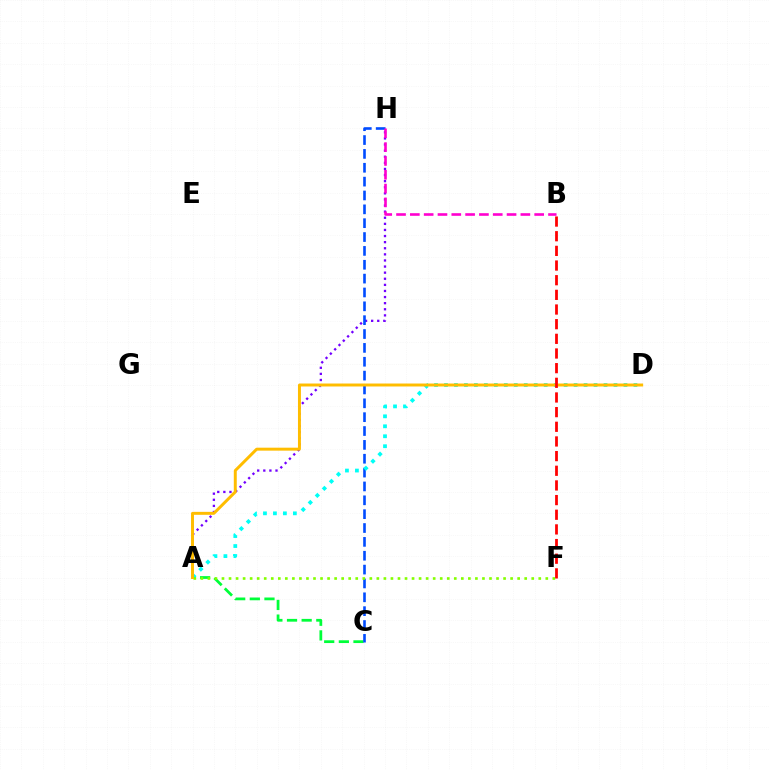{('A', 'C'): [{'color': '#00ff39', 'line_style': 'dashed', 'thickness': 1.99}], ('A', 'H'): [{'color': '#7200ff', 'line_style': 'dotted', 'thickness': 1.66}], ('C', 'H'): [{'color': '#004bff', 'line_style': 'dashed', 'thickness': 1.88}], ('A', 'D'): [{'color': '#00fff6', 'line_style': 'dotted', 'thickness': 2.71}, {'color': '#ffbd00', 'line_style': 'solid', 'thickness': 2.13}], ('A', 'F'): [{'color': '#84ff00', 'line_style': 'dotted', 'thickness': 1.91}], ('B', 'H'): [{'color': '#ff00cf', 'line_style': 'dashed', 'thickness': 1.88}], ('B', 'F'): [{'color': '#ff0000', 'line_style': 'dashed', 'thickness': 1.99}]}